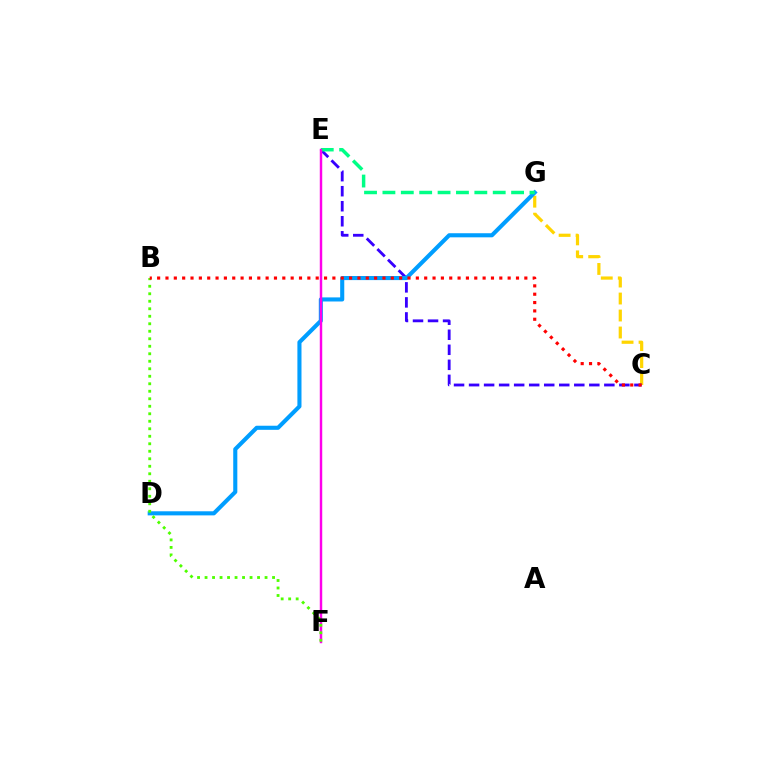{('C', 'G'): [{'color': '#ffd500', 'line_style': 'dashed', 'thickness': 2.31}], ('C', 'E'): [{'color': '#3700ff', 'line_style': 'dashed', 'thickness': 2.04}], ('D', 'G'): [{'color': '#009eff', 'line_style': 'solid', 'thickness': 2.94}], ('E', 'G'): [{'color': '#00ff86', 'line_style': 'dashed', 'thickness': 2.5}], ('E', 'F'): [{'color': '#ff00ed', 'line_style': 'solid', 'thickness': 1.76}], ('B', 'F'): [{'color': '#4fff00', 'line_style': 'dotted', 'thickness': 2.04}], ('B', 'C'): [{'color': '#ff0000', 'line_style': 'dotted', 'thickness': 2.27}]}